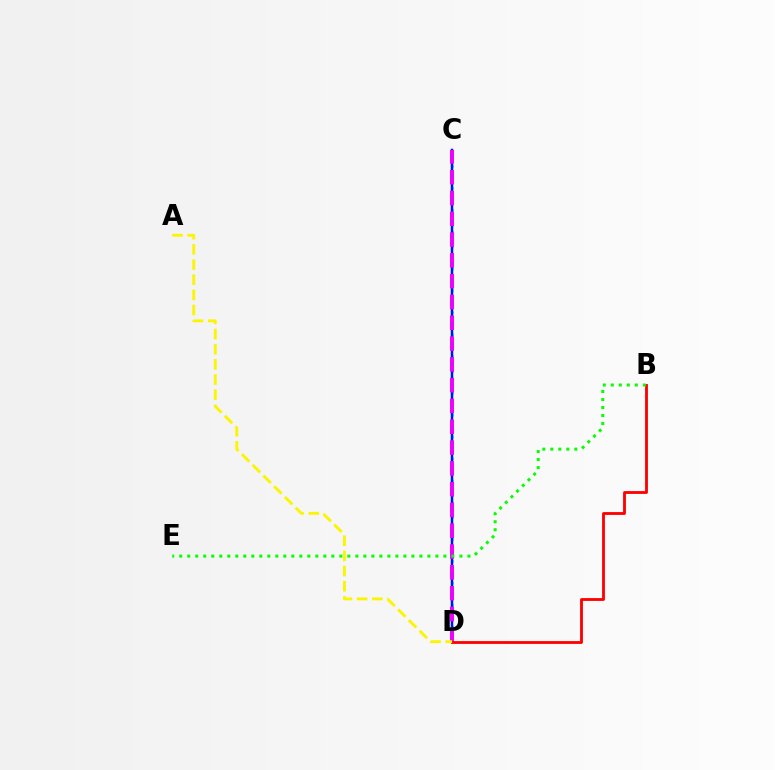{('C', 'D'): [{'color': '#00fff6', 'line_style': 'dotted', 'thickness': 1.99}, {'color': '#0010ff', 'line_style': 'solid', 'thickness': 1.8}, {'color': '#ee00ff', 'line_style': 'dashed', 'thickness': 2.83}], ('B', 'D'): [{'color': '#ff0000', 'line_style': 'solid', 'thickness': 2.04}], ('B', 'E'): [{'color': '#08ff00', 'line_style': 'dotted', 'thickness': 2.18}], ('A', 'D'): [{'color': '#fcf500', 'line_style': 'dashed', 'thickness': 2.06}]}